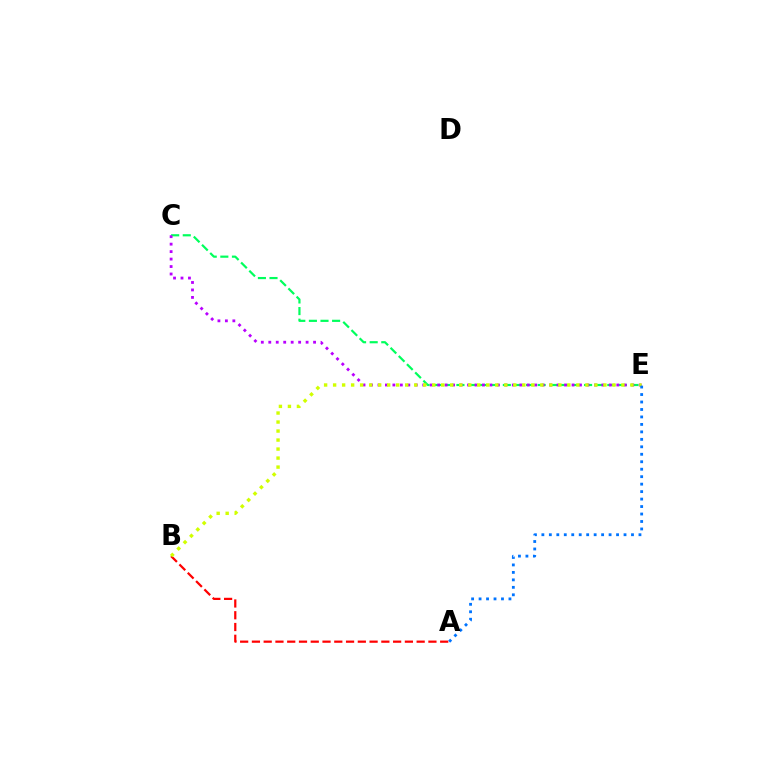{('C', 'E'): [{'color': '#00ff5c', 'line_style': 'dashed', 'thickness': 1.58}, {'color': '#b900ff', 'line_style': 'dotted', 'thickness': 2.03}], ('A', 'B'): [{'color': '#ff0000', 'line_style': 'dashed', 'thickness': 1.6}], ('B', 'E'): [{'color': '#d1ff00', 'line_style': 'dotted', 'thickness': 2.45}], ('A', 'E'): [{'color': '#0074ff', 'line_style': 'dotted', 'thickness': 2.03}]}